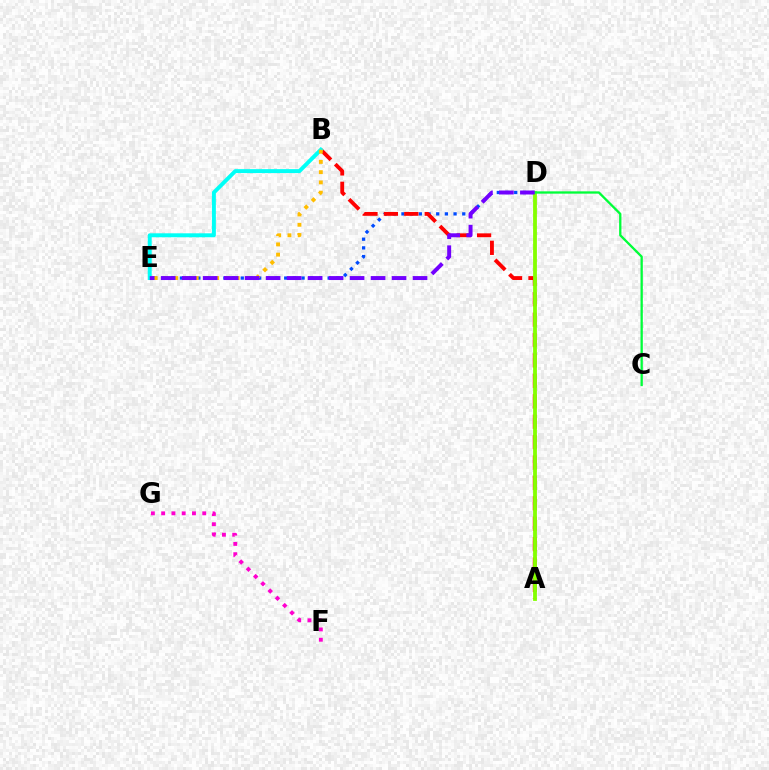{('D', 'E'): [{'color': '#004bff', 'line_style': 'dotted', 'thickness': 2.36}, {'color': '#7200ff', 'line_style': 'dashed', 'thickness': 2.85}], ('A', 'B'): [{'color': '#ff0000', 'line_style': 'dashed', 'thickness': 2.77}], ('B', 'E'): [{'color': '#00fff6', 'line_style': 'solid', 'thickness': 2.84}, {'color': '#ffbd00', 'line_style': 'dotted', 'thickness': 2.78}], ('A', 'D'): [{'color': '#84ff00', 'line_style': 'solid', 'thickness': 2.74}], ('F', 'G'): [{'color': '#ff00cf', 'line_style': 'dotted', 'thickness': 2.79}], ('C', 'D'): [{'color': '#00ff39', 'line_style': 'solid', 'thickness': 1.66}]}